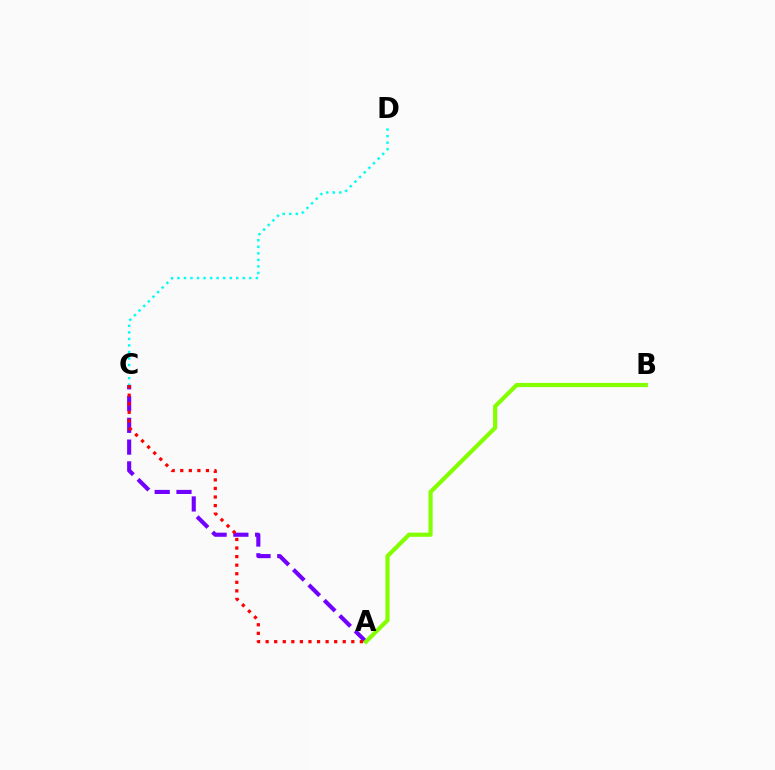{('A', 'C'): [{'color': '#7200ff', 'line_style': 'dashed', 'thickness': 2.96}, {'color': '#ff0000', 'line_style': 'dotted', 'thickness': 2.33}], ('A', 'B'): [{'color': '#84ff00', 'line_style': 'solid', 'thickness': 3.0}], ('C', 'D'): [{'color': '#00fff6', 'line_style': 'dotted', 'thickness': 1.78}]}